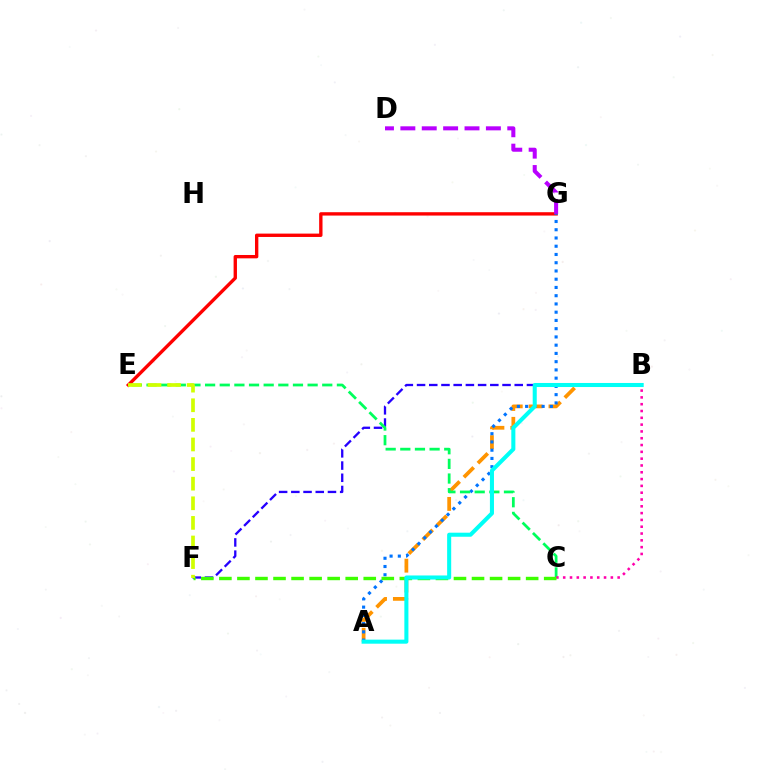{('A', 'B'): [{'color': '#ff9400', 'line_style': 'dashed', 'thickness': 2.7}, {'color': '#00fff6', 'line_style': 'solid', 'thickness': 2.92}], ('E', 'G'): [{'color': '#ff0000', 'line_style': 'solid', 'thickness': 2.42}], ('D', 'G'): [{'color': '#b900ff', 'line_style': 'dashed', 'thickness': 2.9}], ('A', 'G'): [{'color': '#0074ff', 'line_style': 'dotted', 'thickness': 2.24}], ('B', 'F'): [{'color': '#2500ff', 'line_style': 'dashed', 'thickness': 1.66}], ('C', 'E'): [{'color': '#00ff5c', 'line_style': 'dashed', 'thickness': 1.99}], ('B', 'C'): [{'color': '#ff00ac', 'line_style': 'dotted', 'thickness': 1.85}], ('C', 'F'): [{'color': '#3dff00', 'line_style': 'dashed', 'thickness': 2.45}], ('E', 'F'): [{'color': '#d1ff00', 'line_style': 'dashed', 'thickness': 2.66}]}